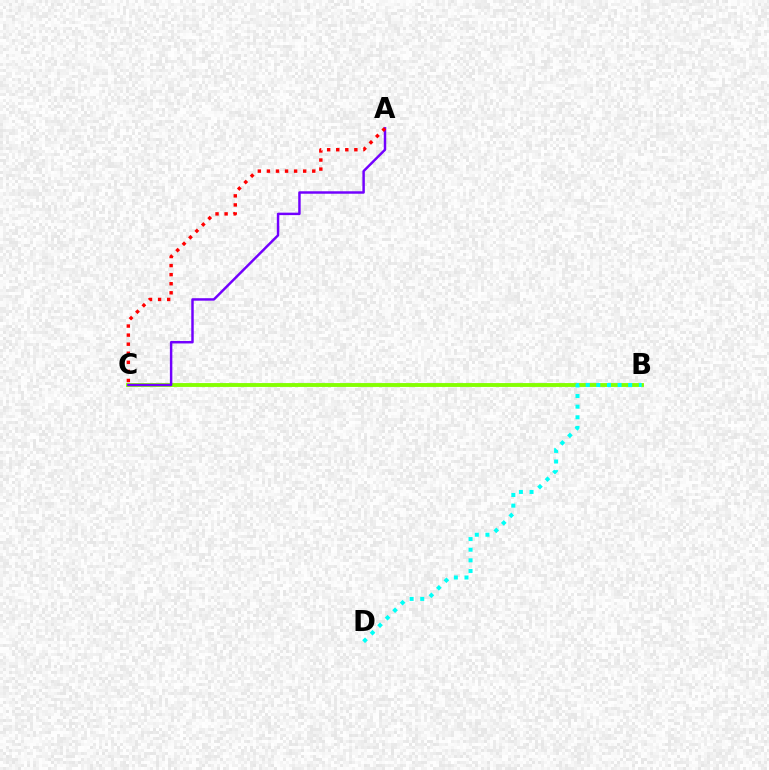{('B', 'C'): [{'color': '#84ff00', 'line_style': 'solid', 'thickness': 2.78}], ('A', 'C'): [{'color': '#7200ff', 'line_style': 'solid', 'thickness': 1.77}, {'color': '#ff0000', 'line_style': 'dotted', 'thickness': 2.46}], ('B', 'D'): [{'color': '#00fff6', 'line_style': 'dotted', 'thickness': 2.89}]}